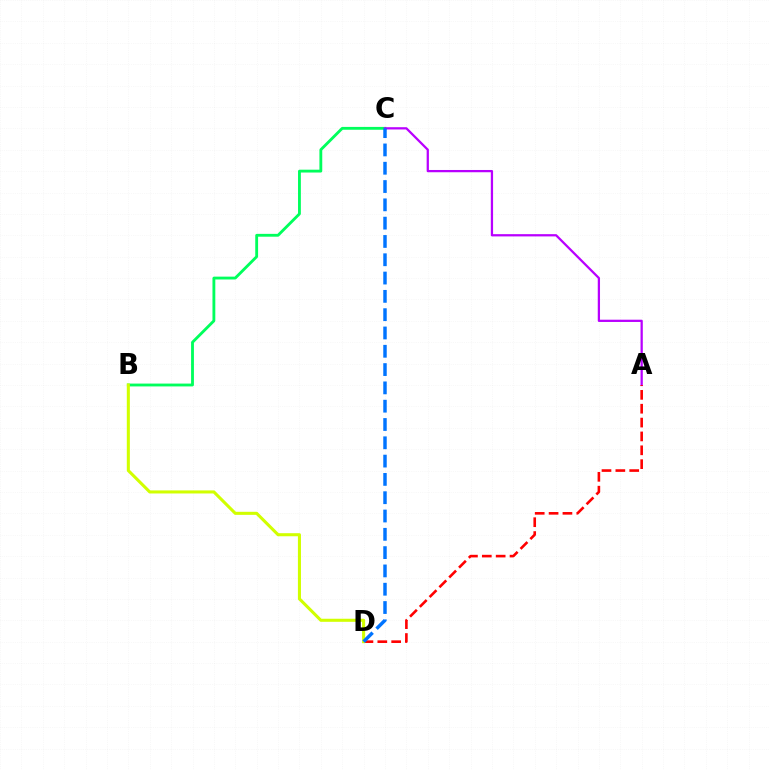{('B', 'C'): [{'color': '#00ff5c', 'line_style': 'solid', 'thickness': 2.04}], ('A', 'C'): [{'color': '#b900ff', 'line_style': 'solid', 'thickness': 1.63}], ('A', 'D'): [{'color': '#ff0000', 'line_style': 'dashed', 'thickness': 1.88}], ('B', 'D'): [{'color': '#d1ff00', 'line_style': 'solid', 'thickness': 2.21}], ('C', 'D'): [{'color': '#0074ff', 'line_style': 'dashed', 'thickness': 2.49}]}